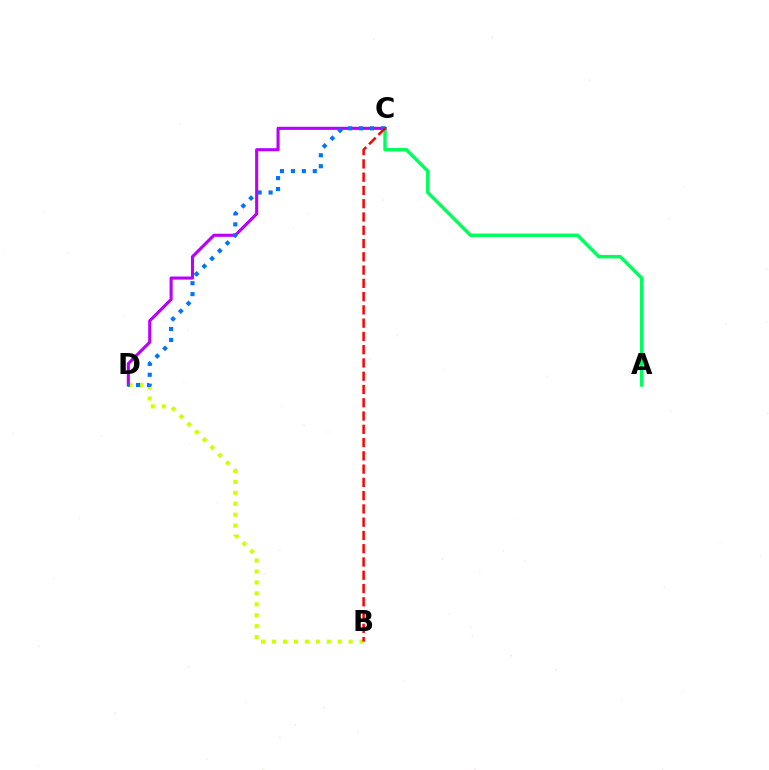{('B', 'D'): [{'color': '#d1ff00', 'line_style': 'dotted', 'thickness': 2.97}], ('A', 'C'): [{'color': '#00ff5c', 'line_style': 'solid', 'thickness': 2.46}], ('C', 'D'): [{'color': '#b900ff', 'line_style': 'solid', 'thickness': 2.23}, {'color': '#0074ff', 'line_style': 'dotted', 'thickness': 2.97}], ('B', 'C'): [{'color': '#ff0000', 'line_style': 'dashed', 'thickness': 1.8}]}